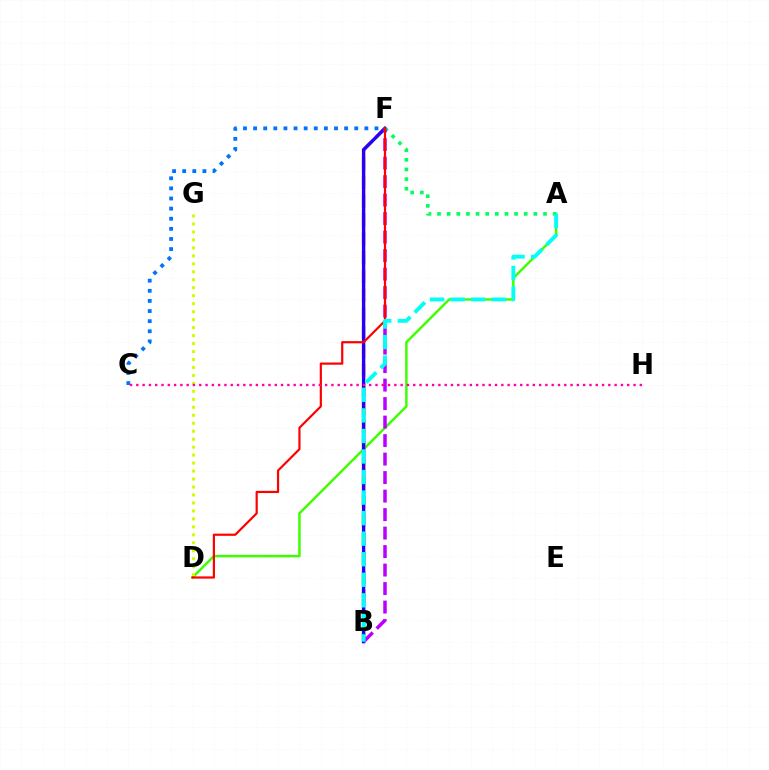{('A', 'D'): [{'color': '#3dff00', 'line_style': 'solid', 'thickness': 1.78}], ('B', 'F'): [{'color': '#ff9400', 'line_style': 'dashed', 'thickness': 2.55}, {'color': '#2500ff', 'line_style': 'solid', 'thickness': 2.43}, {'color': '#b900ff', 'line_style': 'dashed', 'thickness': 2.51}], ('C', 'F'): [{'color': '#0074ff', 'line_style': 'dotted', 'thickness': 2.75}], ('A', 'F'): [{'color': '#00ff5c', 'line_style': 'dotted', 'thickness': 2.62}], ('D', 'G'): [{'color': '#d1ff00', 'line_style': 'dotted', 'thickness': 2.17}], ('D', 'F'): [{'color': '#ff0000', 'line_style': 'solid', 'thickness': 1.58}], ('C', 'H'): [{'color': '#ff00ac', 'line_style': 'dotted', 'thickness': 1.71}], ('A', 'B'): [{'color': '#00fff6', 'line_style': 'dashed', 'thickness': 2.79}]}